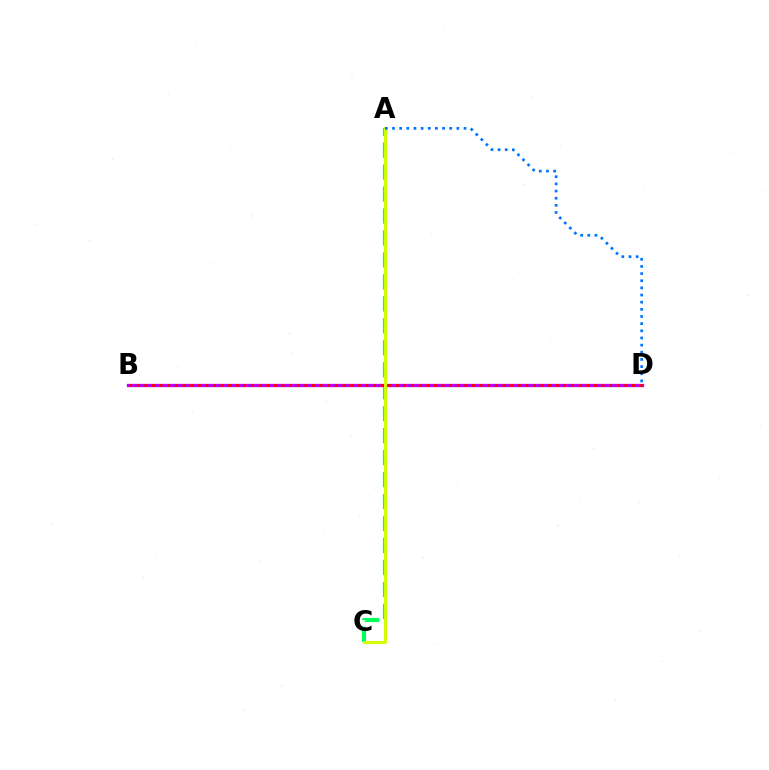{('A', 'C'): [{'color': '#00ff5c', 'line_style': 'dashed', 'thickness': 2.98}, {'color': '#d1ff00', 'line_style': 'solid', 'thickness': 2.11}], ('B', 'D'): [{'color': '#b900ff', 'line_style': 'solid', 'thickness': 2.38}, {'color': '#ff0000', 'line_style': 'dotted', 'thickness': 2.07}], ('A', 'D'): [{'color': '#0074ff', 'line_style': 'dotted', 'thickness': 1.94}]}